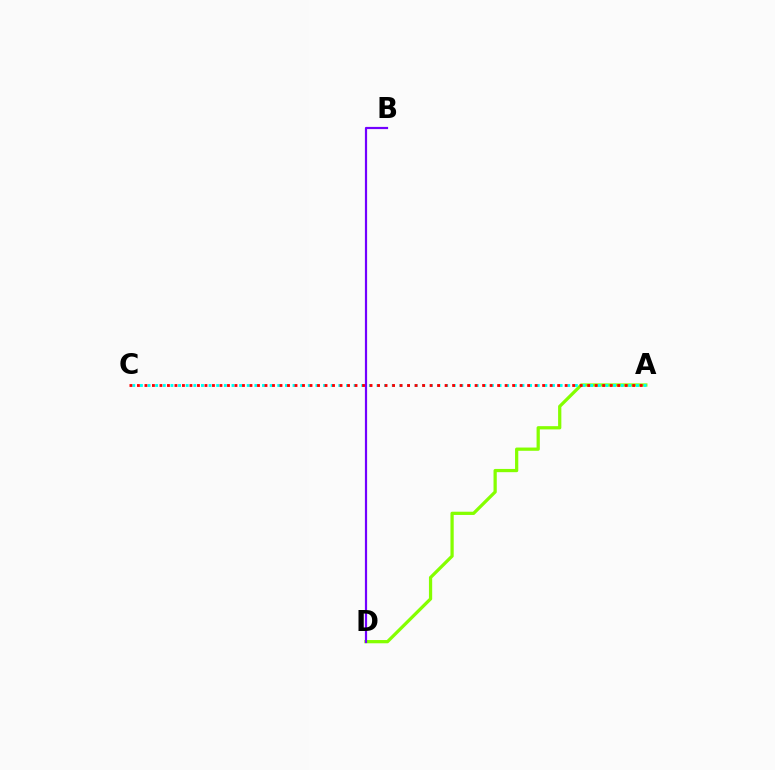{('A', 'D'): [{'color': '#84ff00', 'line_style': 'solid', 'thickness': 2.34}], ('A', 'C'): [{'color': '#00fff6', 'line_style': 'dotted', 'thickness': 2.07}, {'color': '#ff0000', 'line_style': 'dotted', 'thickness': 2.04}], ('B', 'D'): [{'color': '#7200ff', 'line_style': 'solid', 'thickness': 1.59}]}